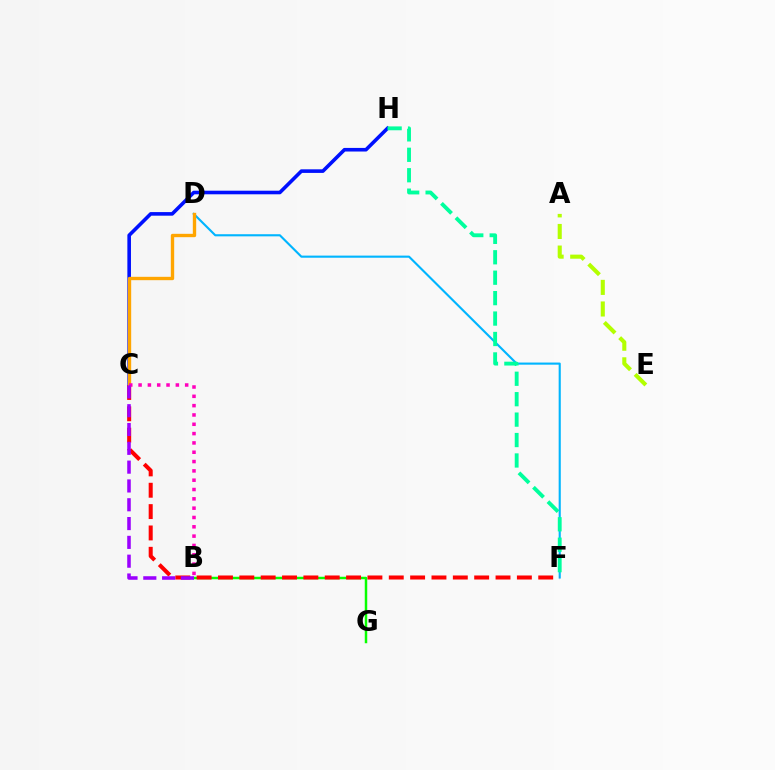{('A', 'E'): [{'color': '#b3ff00', 'line_style': 'dashed', 'thickness': 2.93}], ('D', 'F'): [{'color': '#00b5ff', 'line_style': 'solid', 'thickness': 1.53}], ('C', 'H'): [{'color': '#0010ff', 'line_style': 'solid', 'thickness': 2.59}], ('B', 'G'): [{'color': '#08ff00', 'line_style': 'solid', 'thickness': 1.78}], ('C', 'F'): [{'color': '#ff0000', 'line_style': 'dashed', 'thickness': 2.9}], ('F', 'H'): [{'color': '#00ff9d', 'line_style': 'dashed', 'thickness': 2.78}], ('C', 'D'): [{'color': '#ffa500', 'line_style': 'solid', 'thickness': 2.42}], ('B', 'C'): [{'color': '#ff00bd', 'line_style': 'dotted', 'thickness': 2.53}, {'color': '#9b00ff', 'line_style': 'dashed', 'thickness': 2.56}]}